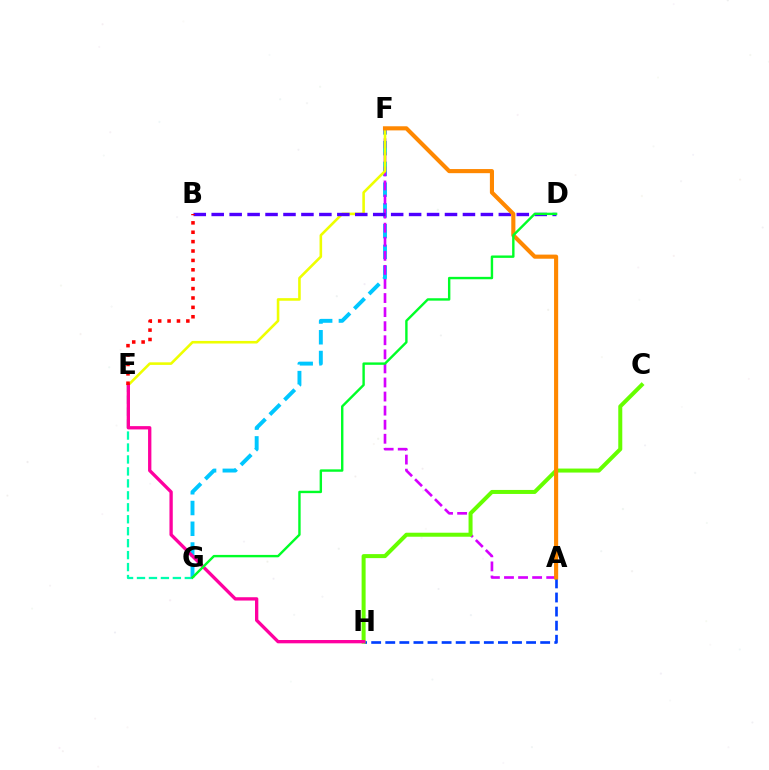{('F', 'G'): [{'color': '#00c7ff', 'line_style': 'dashed', 'thickness': 2.82}], ('A', 'F'): [{'color': '#d600ff', 'line_style': 'dashed', 'thickness': 1.91}, {'color': '#ff8800', 'line_style': 'solid', 'thickness': 2.96}], ('E', 'G'): [{'color': '#00ffaf', 'line_style': 'dashed', 'thickness': 1.62}], ('E', 'F'): [{'color': '#eeff00', 'line_style': 'solid', 'thickness': 1.87}], ('B', 'D'): [{'color': '#4f00ff', 'line_style': 'dashed', 'thickness': 2.44}], ('A', 'H'): [{'color': '#003fff', 'line_style': 'dashed', 'thickness': 1.91}], ('C', 'H'): [{'color': '#66ff00', 'line_style': 'solid', 'thickness': 2.89}], ('E', 'H'): [{'color': '#ff00a0', 'line_style': 'solid', 'thickness': 2.39}], ('B', 'E'): [{'color': '#ff0000', 'line_style': 'dotted', 'thickness': 2.55}], ('D', 'G'): [{'color': '#00ff27', 'line_style': 'solid', 'thickness': 1.73}]}